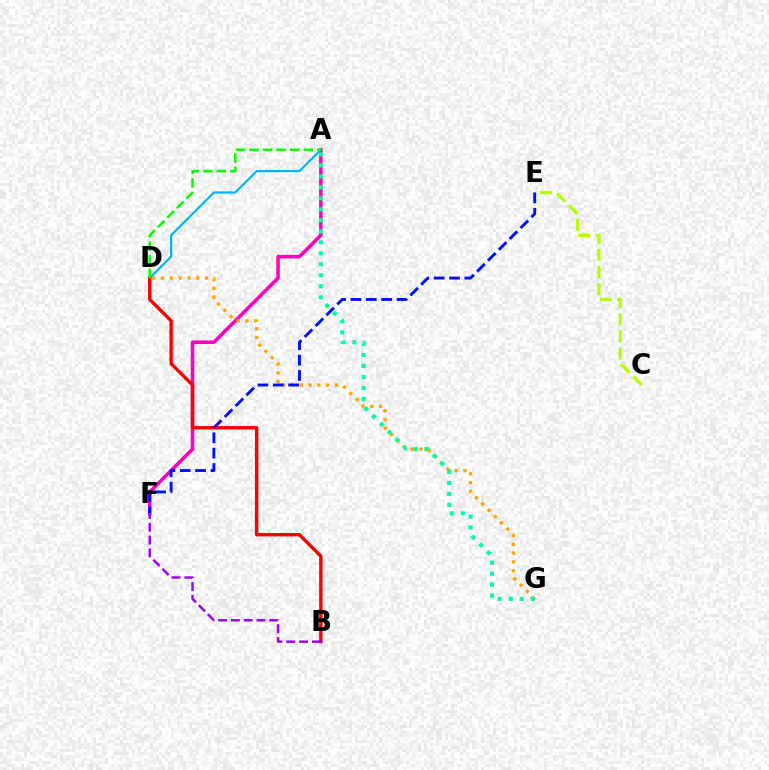{('A', 'F'): [{'color': '#ff00bd', 'line_style': 'solid', 'thickness': 2.53}], ('D', 'G'): [{'color': '#ffa500', 'line_style': 'dotted', 'thickness': 2.4}], ('A', 'D'): [{'color': '#00b5ff', 'line_style': 'solid', 'thickness': 1.58}, {'color': '#08ff00', 'line_style': 'dashed', 'thickness': 1.84}], ('B', 'D'): [{'color': '#ff0000', 'line_style': 'solid', 'thickness': 2.46}], ('C', 'E'): [{'color': '#b3ff00', 'line_style': 'dashed', 'thickness': 2.33}], ('E', 'F'): [{'color': '#0010ff', 'line_style': 'dashed', 'thickness': 2.09}], ('A', 'G'): [{'color': '#00ff9d', 'line_style': 'dotted', 'thickness': 2.99}], ('B', 'F'): [{'color': '#9b00ff', 'line_style': 'dashed', 'thickness': 1.74}]}